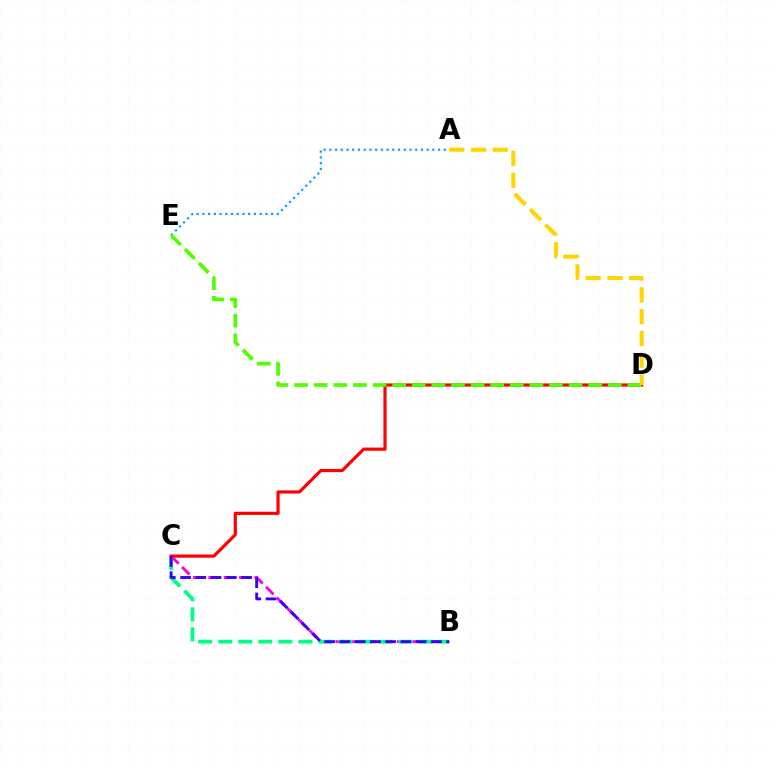{('B', 'C'): [{'color': '#ff00ed', 'line_style': 'dashed', 'thickness': 2.09}, {'color': '#00ff86', 'line_style': 'dashed', 'thickness': 2.72}, {'color': '#3700ff', 'line_style': 'dashed', 'thickness': 2.07}], ('C', 'D'): [{'color': '#ff0000', 'line_style': 'solid', 'thickness': 2.29}], ('A', 'E'): [{'color': '#009eff', 'line_style': 'dotted', 'thickness': 1.56}], ('D', 'E'): [{'color': '#4fff00', 'line_style': 'dashed', 'thickness': 2.66}], ('A', 'D'): [{'color': '#ffd500', 'line_style': 'dashed', 'thickness': 2.96}]}